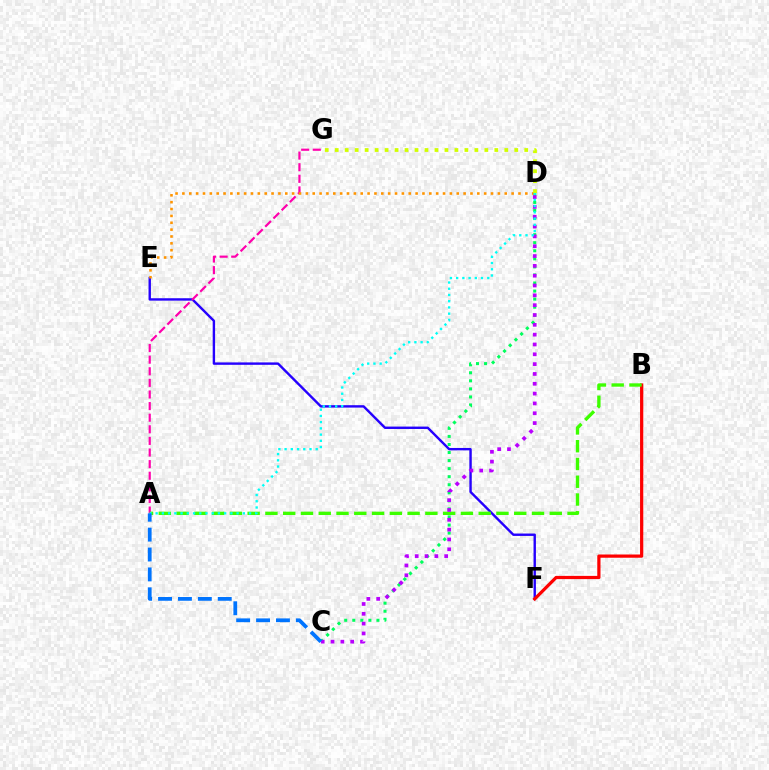{('E', 'F'): [{'color': '#2500ff', 'line_style': 'solid', 'thickness': 1.73}], ('B', 'F'): [{'color': '#ff0000', 'line_style': 'solid', 'thickness': 2.32}], ('C', 'D'): [{'color': '#00ff5c', 'line_style': 'dotted', 'thickness': 2.19}, {'color': '#b900ff', 'line_style': 'dotted', 'thickness': 2.67}], ('A', 'G'): [{'color': '#ff00ac', 'line_style': 'dashed', 'thickness': 1.58}], ('D', 'E'): [{'color': '#ff9400', 'line_style': 'dotted', 'thickness': 1.86}], ('A', 'B'): [{'color': '#3dff00', 'line_style': 'dashed', 'thickness': 2.41}], ('A', 'D'): [{'color': '#00fff6', 'line_style': 'dotted', 'thickness': 1.69}], ('D', 'G'): [{'color': '#d1ff00', 'line_style': 'dotted', 'thickness': 2.71}], ('A', 'C'): [{'color': '#0074ff', 'line_style': 'dashed', 'thickness': 2.7}]}